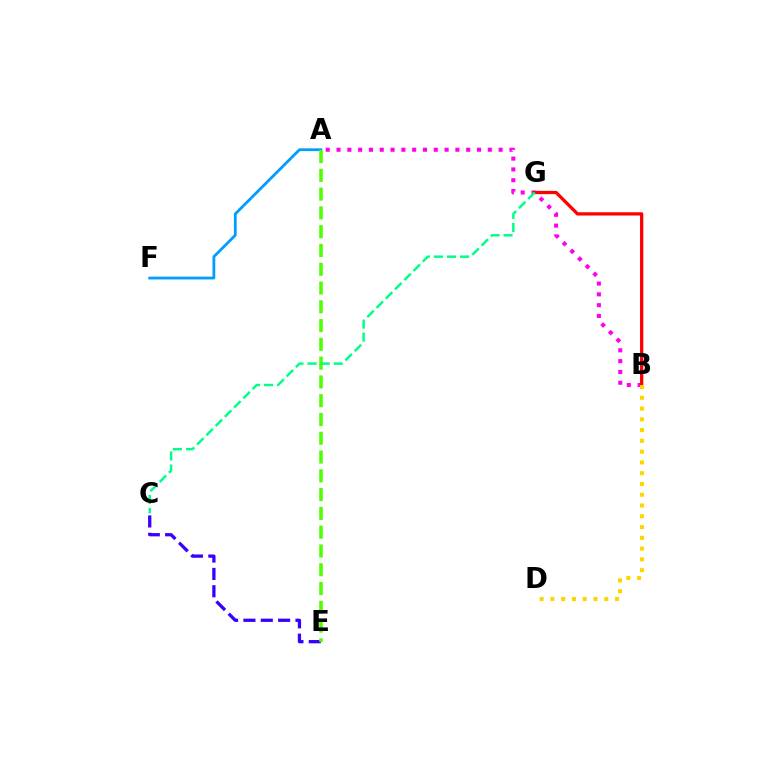{('C', 'E'): [{'color': '#3700ff', 'line_style': 'dashed', 'thickness': 2.36}], ('A', 'F'): [{'color': '#009eff', 'line_style': 'solid', 'thickness': 2.01}], ('A', 'B'): [{'color': '#ff00ed', 'line_style': 'dotted', 'thickness': 2.94}], ('A', 'E'): [{'color': '#4fff00', 'line_style': 'dashed', 'thickness': 2.55}], ('B', 'G'): [{'color': '#ff0000', 'line_style': 'solid', 'thickness': 2.35}], ('B', 'D'): [{'color': '#ffd500', 'line_style': 'dotted', 'thickness': 2.93}], ('C', 'G'): [{'color': '#00ff86', 'line_style': 'dashed', 'thickness': 1.78}]}